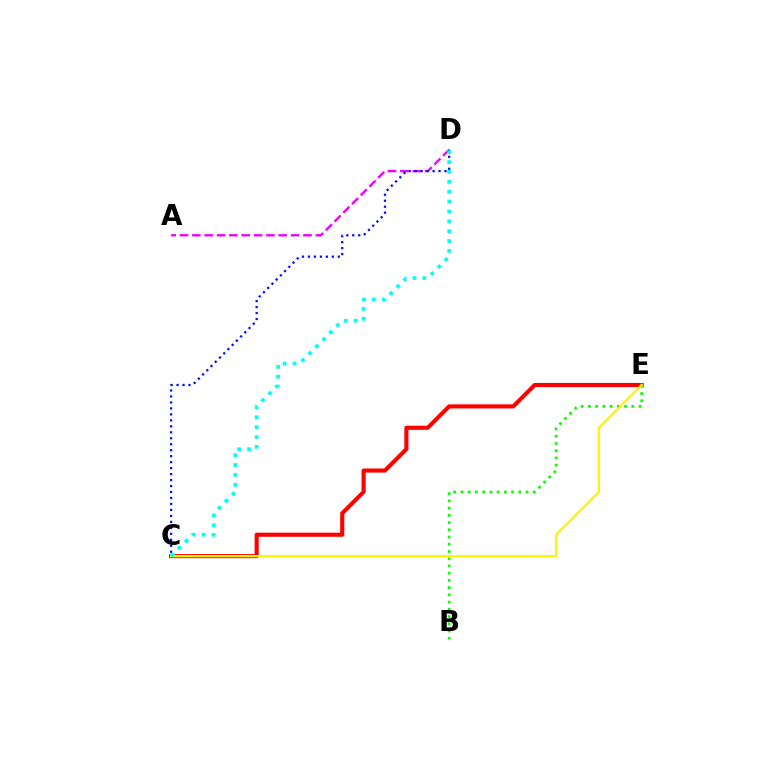{('A', 'D'): [{'color': '#ee00ff', 'line_style': 'dashed', 'thickness': 1.68}], ('C', 'D'): [{'color': '#0010ff', 'line_style': 'dotted', 'thickness': 1.62}, {'color': '#00fff6', 'line_style': 'dotted', 'thickness': 2.68}], ('C', 'E'): [{'color': '#ff0000', 'line_style': 'solid', 'thickness': 2.96}, {'color': '#fcf500', 'line_style': 'solid', 'thickness': 1.65}], ('B', 'E'): [{'color': '#08ff00', 'line_style': 'dotted', 'thickness': 1.96}]}